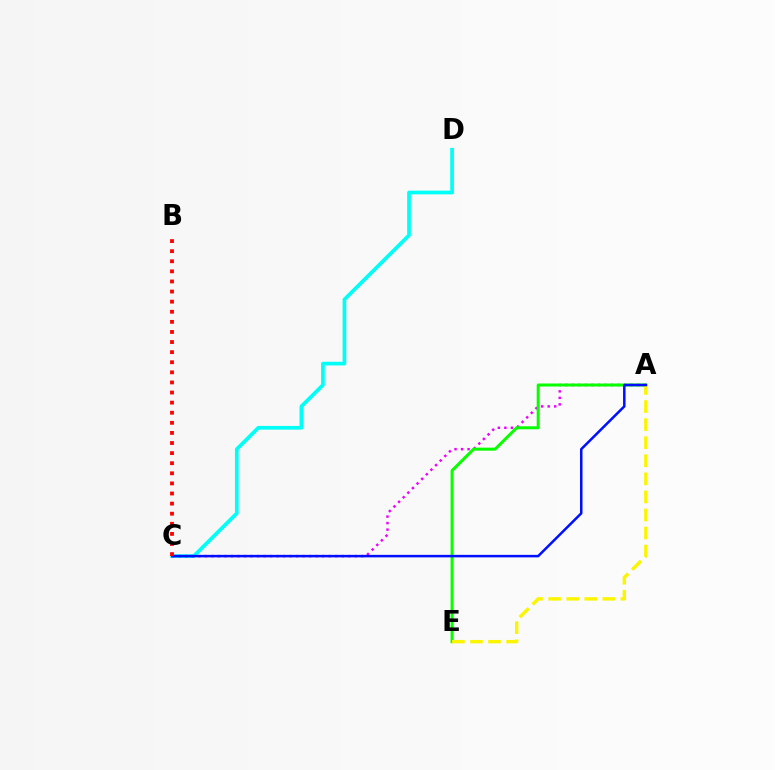{('C', 'D'): [{'color': '#00fff6', 'line_style': 'solid', 'thickness': 2.67}], ('A', 'C'): [{'color': '#ee00ff', 'line_style': 'dotted', 'thickness': 1.77}, {'color': '#0010ff', 'line_style': 'solid', 'thickness': 1.81}], ('A', 'E'): [{'color': '#08ff00', 'line_style': 'solid', 'thickness': 2.16}, {'color': '#fcf500', 'line_style': 'dashed', 'thickness': 2.45}], ('B', 'C'): [{'color': '#ff0000', 'line_style': 'dotted', 'thickness': 2.74}]}